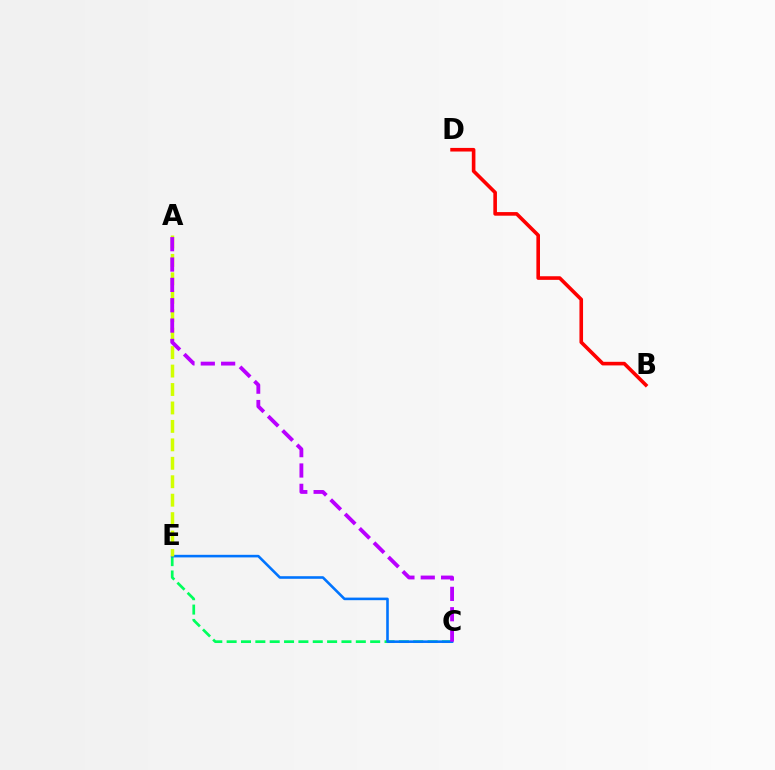{('C', 'E'): [{'color': '#00ff5c', 'line_style': 'dashed', 'thickness': 1.95}, {'color': '#0074ff', 'line_style': 'solid', 'thickness': 1.87}], ('B', 'D'): [{'color': '#ff0000', 'line_style': 'solid', 'thickness': 2.6}], ('A', 'E'): [{'color': '#d1ff00', 'line_style': 'dashed', 'thickness': 2.51}], ('A', 'C'): [{'color': '#b900ff', 'line_style': 'dashed', 'thickness': 2.76}]}